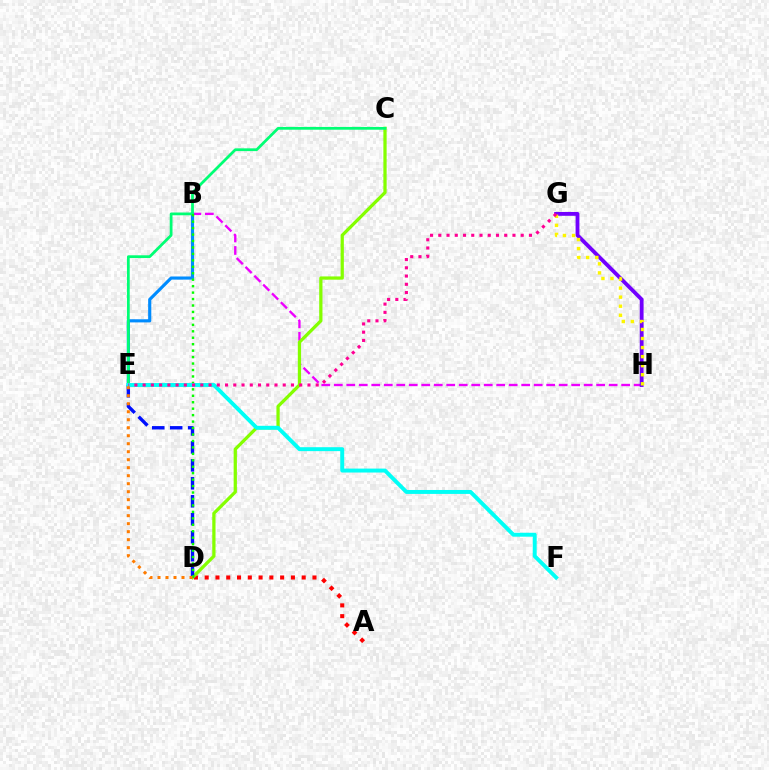{('B', 'H'): [{'color': '#ee00ff', 'line_style': 'dashed', 'thickness': 1.7}], ('A', 'D'): [{'color': '#ff0000', 'line_style': 'dotted', 'thickness': 2.93}], ('C', 'D'): [{'color': '#84ff00', 'line_style': 'solid', 'thickness': 2.35}], ('G', 'H'): [{'color': '#7200ff', 'line_style': 'solid', 'thickness': 2.76}, {'color': '#fcf500', 'line_style': 'dotted', 'thickness': 2.46}], ('B', 'E'): [{'color': '#008cff', 'line_style': 'solid', 'thickness': 2.26}], ('C', 'E'): [{'color': '#00ff74', 'line_style': 'solid', 'thickness': 1.99}], ('D', 'E'): [{'color': '#0010ff', 'line_style': 'dashed', 'thickness': 2.44}, {'color': '#ff7c00', 'line_style': 'dotted', 'thickness': 2.17}], ('B', 'D'): [{'color': '#08ff00', 'line_style': 'dotted', 'thickness': 1.75}], ('E', 'F'): [{'color': '#00fff6', 'line_style': 'solid', 'thickness': 2.83}], ('E', 'G'): [{'color': '#ff0094', 'line_style': 'dotted', 'thickness': 2.24}]}